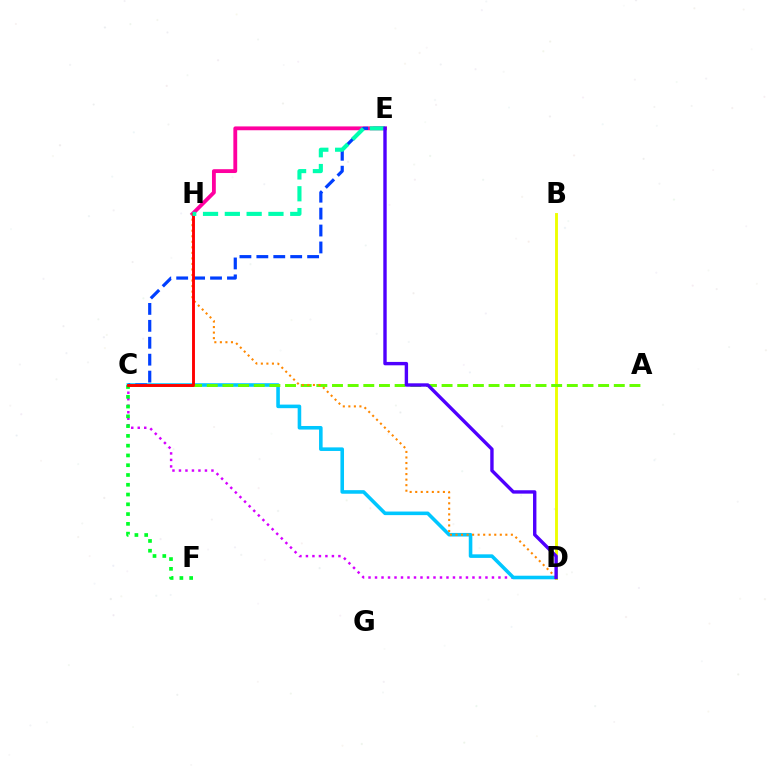{('C', 'D'): [{'color': '#d600ff', 'line_style': 'dotted', 'thickness': 1.77}, {'color': '#00c7ff', 'line_style': 'solid', 'thickness': 2.58}], ('B', 'D'): [{'color': '#eeff00', 'line_style': 'solid', 'thickness': 2.07}], ('E', 'H'): [{'color': '#ff00a0', 'line_style': 'solid', 'thickness': 2.76}, {'color': '#00ffaf', 'line_style': 'dashed', 'thickness': 2.96}], ('C', 'E'): [{'color': '#003fff', 'line_style': 'dashed', 'thickness': 2.3}], ('A', 'C'): [{'color': '#66ff00', 'line_style': 'dashed', 'thickness': 2.13}], ('D', 'H'): [{'color': '#ff8800', 'line_style': 'dotted', 'thickness': 1.5}], ('C', 'F'): [{'color': '#00ff27', 'line_style': 'dotted', 'thickness': 2.66}], ('C', 'H'): [{'color': '#ff0000', 'line_style': 'solid', 'thickness': 2.09}], ('D', 'E'): [{'color': '#4f00ff', 'line_style': 'solid', 'thickness': 2.44}]}